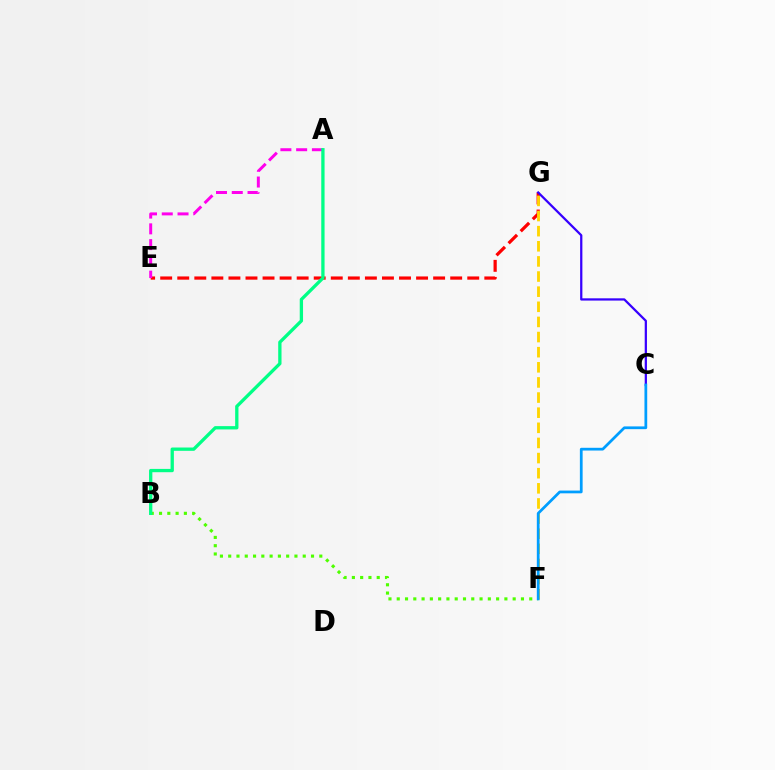{('E', 'G'): [{'color': '#ff0000', 'line_style': 'dashed', 'thickness': 2.32}], ('B', 'F'): [{'color': '#4fff00', 'line_style': 'dotted', 'thickness': 2.25}], ('F', 'G'): [{'color': '#ffd500', 'line_style': 'dashed', 'thickness': 2.06}], ('A', 'E'): [{'color': '#ff00ed', 'line_style': 'dashed', 'thickness': 2.14}], ('C', 'G'): [{'color': '#3700ff', 'line_style': 'solid', 'thickness': 1.62}], ('C', 'F'): [{'color': '#009eff', 'line_style': 'solid', 'thickness': 1.98}], ('A', 'B'): [{'color': '#00ff86', 'line_style': 'solid', 'thickness': 2.38}]}